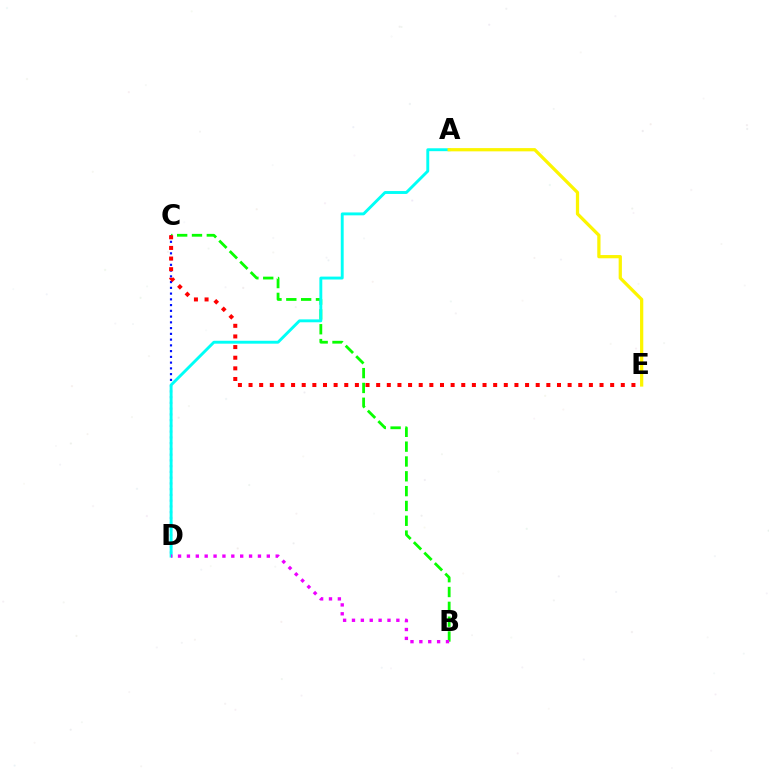{('C', 'D'): [{'color': '#0010ff', 'line_style': 'dotted', 'thickness': 1.56}], ('B', 'C'): [{'color': '#08ff00', 'line_style': 'dashed', 'thickness': 2.01}], ('A', 'D'): [{'color': '#00fff6', 'line_style': 'solid', 'thickness': 2.09}], ('B', 'D'): [{'color': '#ee00ff', 'line_style': 'dotted', 'thickness': 2.41}], ('C', 'E'): [{'color': '#ff0000', 'line_style': 'dotted', 'thickness': 2.89}], ('A', 'E'): [{'color': '#fcf500', 'line_style': 'solid', 'thickness': 2.34}]}